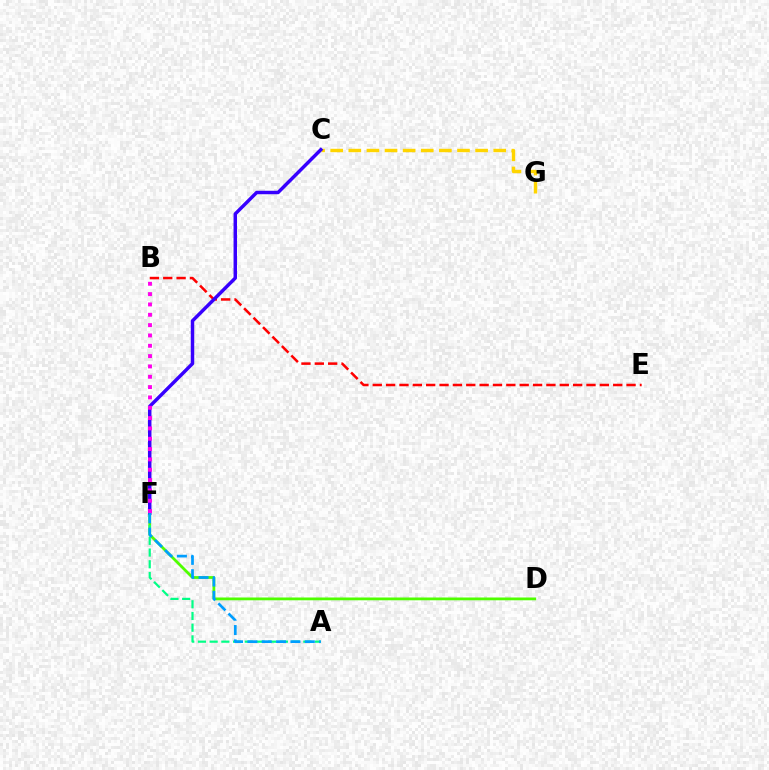{('B', 'E'): [{'color': '#ff0000', 'line_style': 'dashed', 'thickness': 1.81}], ('C', 'G'): [{'color': '#ffd500', 'line_style': 'dashed', 'thickness': 2.46}], ('D', 'F'): [{'color': '#4fff00', 'line_style': 'solid', 'thickness': 2.0}], ('C', 'F'): [{'color': '#3700ff', 'line_style': 'solid', 'thickness': 2.49}], ('A', 'F'): [{'color': '#00ff86', 'line_style': 'dashed', 'thickness': 1.59}, {'color': '#009eff', 'line_style': 'dashed', 'thickness': 1.95}], ('B', 'F'): [{'color': '#ff00ed', 'line_style': 'dotted', 'thickness': 2.81}]}